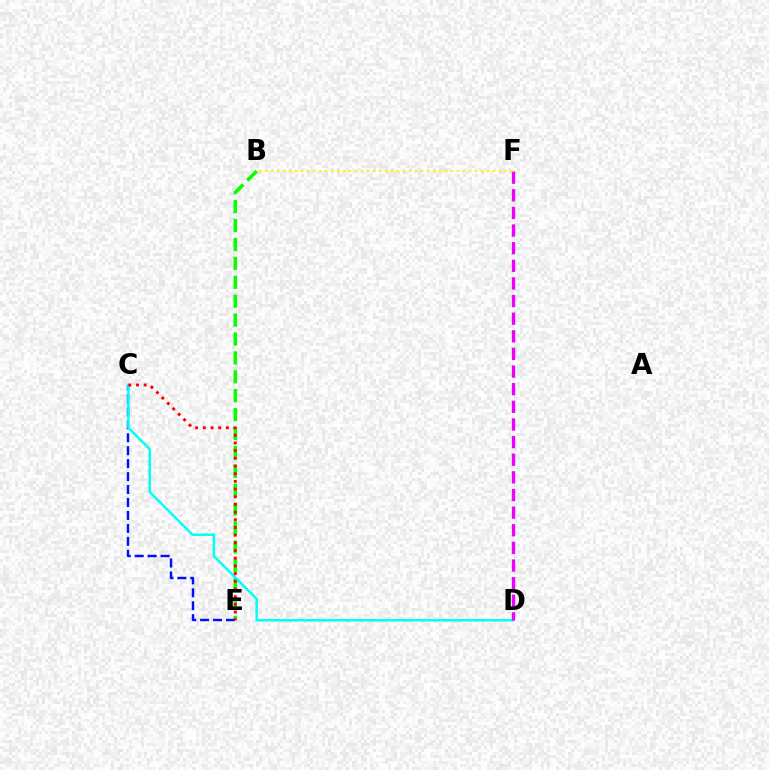{('B', 'E'): [{'color': '#08ff00', 'line_style': 'dashed', 'thickness': 2.57}], ('C', 'E'): [{'color': '#0010ff', 'line_style': 'dashed', 'thickness': 1.76}, {'color': '#ff0000', 'line_style': 'dotted', 'thickness': 2.09}], ('C', 'D'): [{'color': '#00fff6', 'line_style': 'solid', 'thickness': 1.76}], ('D', 'F'): [{'color': '#ee00ff', 'line_style': 'dashed', 'thickness': 2.39}], ('B', 'F'): [{'color': '#fcf500', 'line_style': 'dotted', 'thickness': 1.63}]}